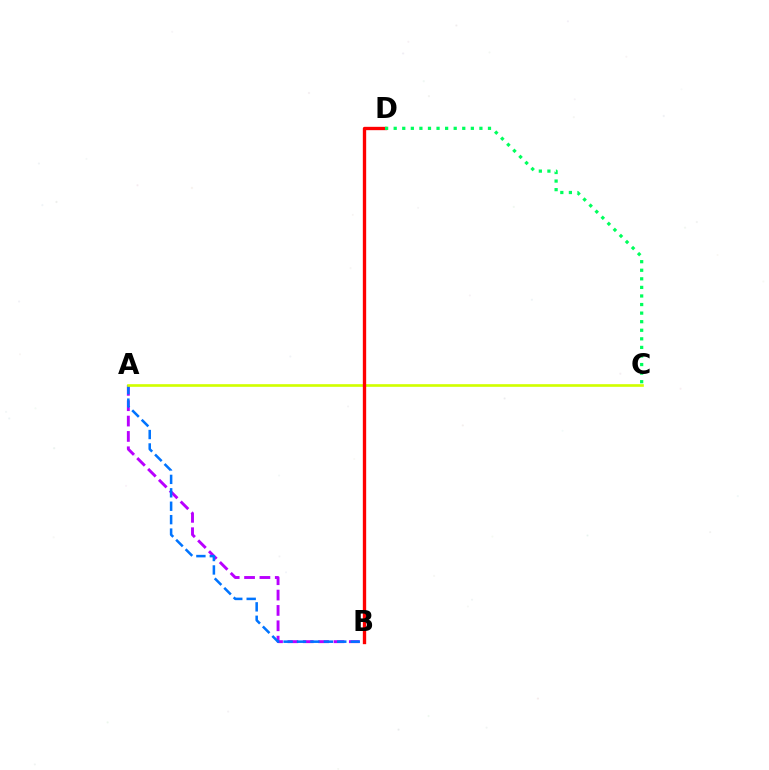{('A', 'B'): [{'color': '#b900ff', 'line_style': 'dashed', 'thickness': 2.09}, {'color': '#0074ff', 'line_style': 'dashed', 'thickness': 1.82}], ('A', 'C'): [{'color': '#d1ff00', 'line_style': 'solid', 'thickness': 1.91}], ('B', 'D'): [{'color': '#ff0000', 'line_style': 'solid', 'thickness': 2.41}], ('C', 'D'): [{'color': '#00ff5c', 'line_style': 'dotted', 'thickness': 2.33}]}